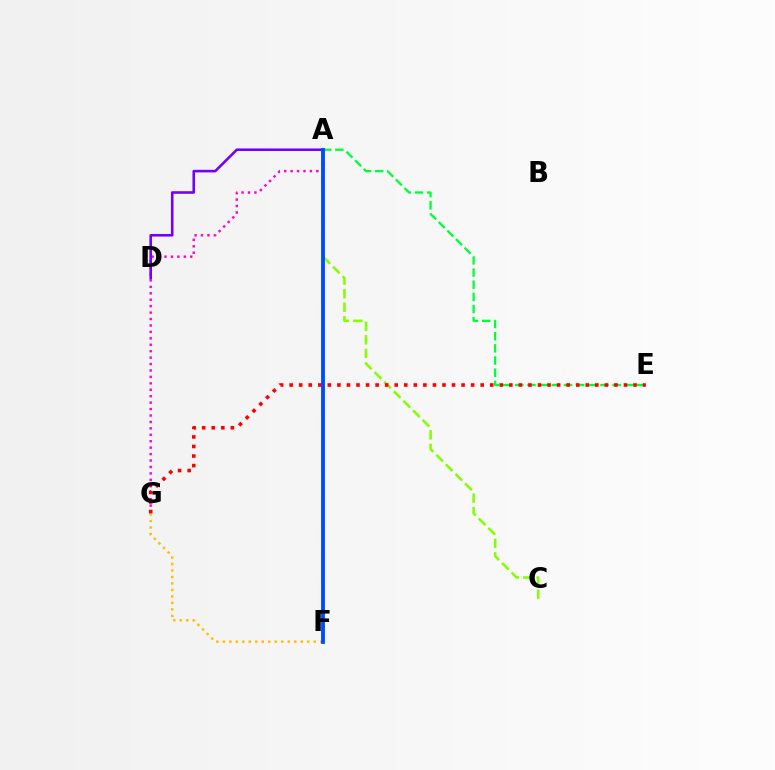{('F', 'G'): [{'color': '#ffbd00', 'line_style': 'dotted', 'thickness': 1.76}], ('A', 'C'): [{'color': '#84ff00', 'line_style': 'dashed', 'thickness': 1.84}], ('A', 'F'): [{'color': '#00fff6', 'line_style': 'dotted', 'thickness': 1.9}, {'color': '#004bff', 'line_style': 'solid', 'thickness': 2.76}], ('A', 'G'): [{'color': '#ff00cf', 'line_style': 'dotted', 'thickness': 1.75}], ('A', 'E'): [{'color': '#00ff39', 'line_style': 'dashed', 'thickness': 1.65}], ('A', 'D'): [{'color': '#7200ff', 'line_style': 'solid', 'thickness': 1.86}], ('E', 'G'): [{'color': '#ff0000', 'line_style': 'dotted', 'thickness': 2.6}]}